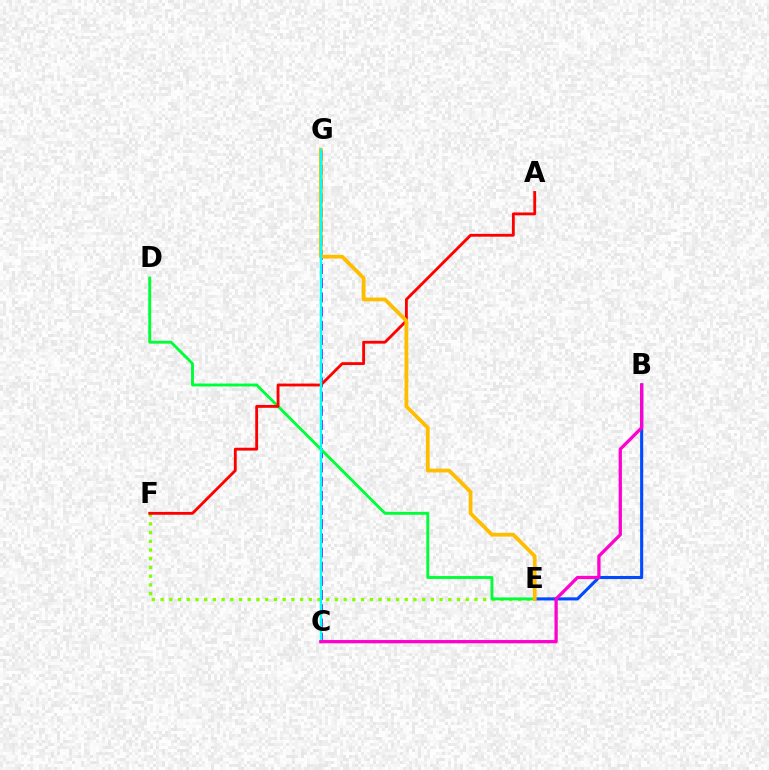{('B', 'E'): [{'color': '#004bff', 'line_style': 'solid', 'thickness': 2.22}], ('C', 'G'): [{'color': '#7200ff', 'line_style': 'dashed', 'thickness': 1.93}, {'color': '#00fff6', 'line_style': 'solid', 'thickness': 1.72}], ('E', 'F'): [{'color': '#84ff00', 'line_style': 'dotted', 'thickness': 2.37}], ('D', 'E'): [{'color': '#00ff39', 'line_style': 'solid', 'thickness': 2.08}], ('A', 'F'): [{'color': '#ff0000', 'line_style': 'solid', 'thickness': 2.04}], ('E', 'G'): [{'color': '#ffbd00', 'line_style': 'solid', 'thickness': 2.72}], ('B', 'C'): [{'color': '#ff00cf', 'line_style': 'solid', 'thickness': 2.35}]}